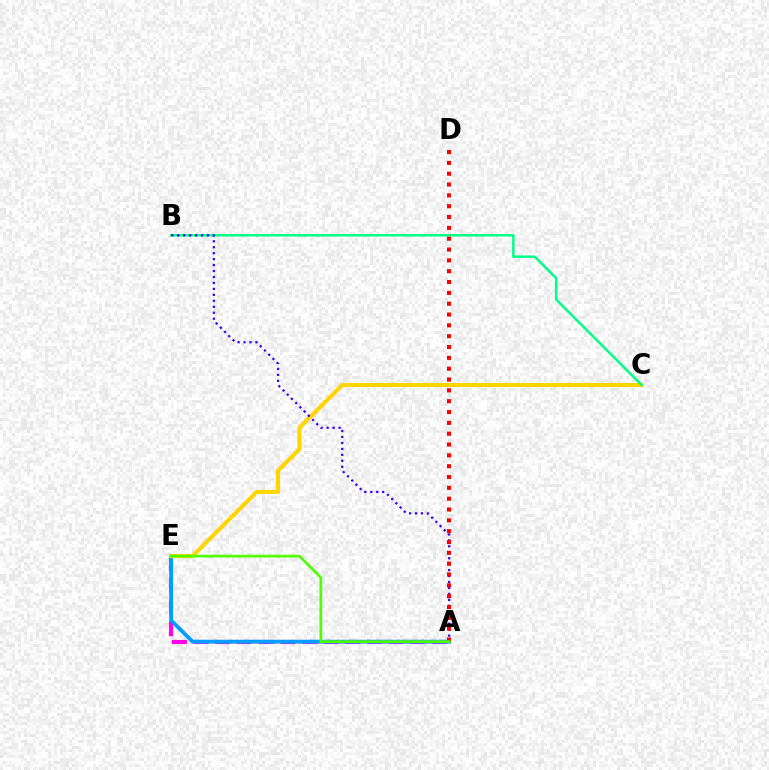{('A', 'E'): [{'color': '#ff00ed', 'line_style': 'dashed', 'thickness': 2.95}, {'color': '#009eff', 'line_style': 'solid', 'thickness': 2.75}, {'color': '#4fff00', 'line_style': 'solid', 'thickness': 1.95}], ('C', 'E'): [{'color': '#ffd500', 'line_style': 'solid', 'thickness': 2.92}], ('B', 'C'): [{'color': '#00ff86', 'line_style': 'solid', 'thickness': 1.77}], ('A', 'B'): [{'color': '#3700ff', 'line_style': 'dotted', 'thickness': 1.62}], ('A', 'D'): [{'color': '#ff0000', 'line_style': 'dotted', 'thickness': 2.94}]}